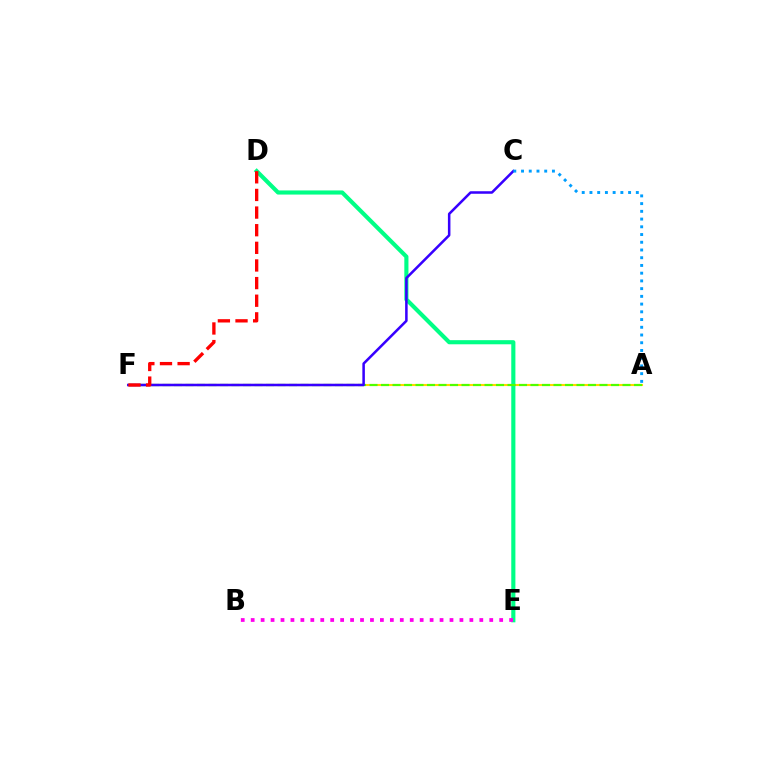{('A', 'F'): [{'color': '#ffd500', 'line_style': 'solid', 'thickness': 1.5}, {'color': '#4fff00', 'line_style': 'dashed', 'thickness': 1.56}], ('D', 'E'): [{'color': '#00ff86', 'line_style': 'solid', 'thickness': 2.97}], ('B', 'E'): [{'color': '#ff00ed', 'line_style': 'dotted', 'thickness': 2.7}], ('C', 'F'): [{'color': '#3700ff', 'line_style': 'solid', 'thickness': 1.82}], ('D', 'F'): [{'color': '#ff0000', 'line_style': 'dashed', 'thickness': 2.4}], ('A', 'C'): [{'color': '#009eff', 'line_style': 'dotted', 'thickness': 2.1}]}